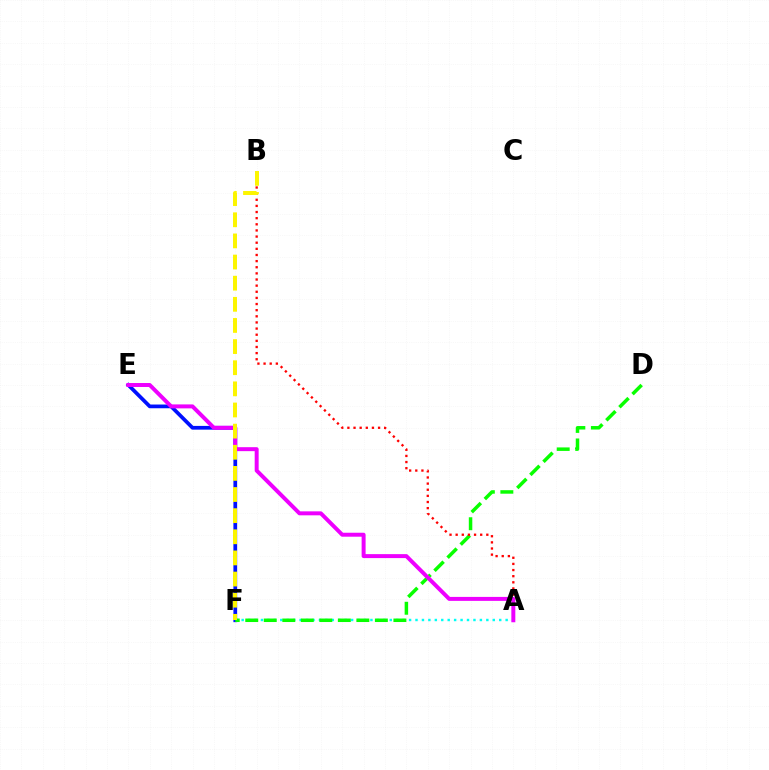{('A', 'F'): [{'color': '#00fff6', 'line_style': 'dotted', 'thickness': 1.75}], ('E', 'F'): [{'color': '#0010ff', 'line_style': 'solid', 'thickness': 2.69}], ('D', 'F'): [{'color': '#08ff00', 'line_style': 'dashed', 'thickness': 2.52}], ('A', 'B'): [{'color': '#ff0000', 'line_style': 'dotted', 'thickness': 1.67}], ('A', 'E'): [{'color': '#ee00ff', 'line_style': 'solid', 'thickness': 2.86}], ('B', 'F'): [{'color': '#fcf500', 'line_style': 'dashed', 'thickness': 2.87}]}